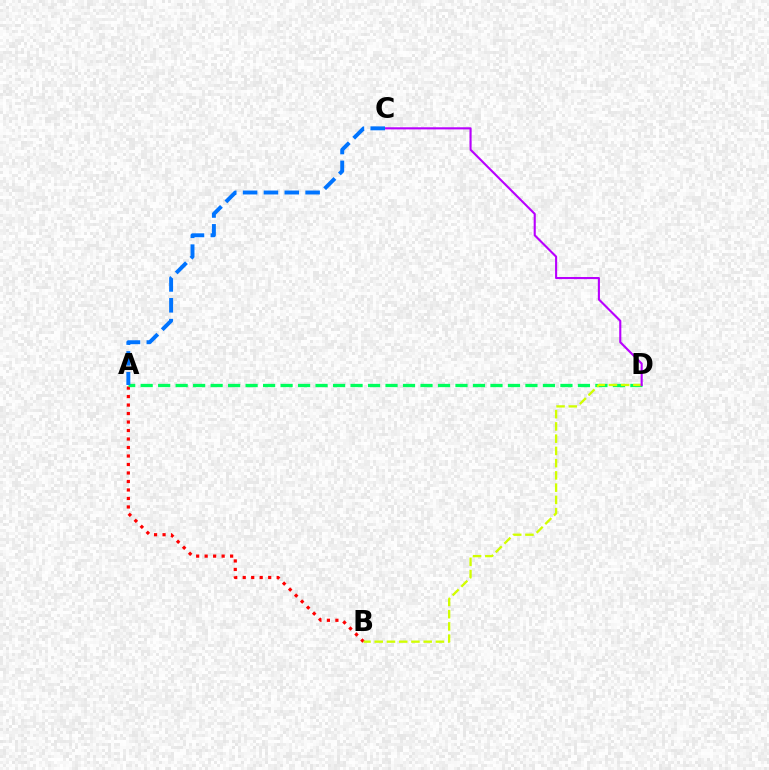{('A', 'B'): [{'color': '#ff0000', 'line_style': 'dotted', 'thickness': 2.31}], ('A', 'D'): [{'color': '#00ff5c', 'line_style': 'dashed', 'thickness': 2.38}], ('B', 'D'): [{'color': '#d1ff00', 'line_style': 'dashed', 'thickness': 1.66}], ('C', 'D'): [{'color': '#b900ff', 'line_style': 'solid', 'thickness': 1.52}], ('A', 'C'): [{'color': '#0074ff', 'line_style': 'dashed', 'thickness': 2.83}]}